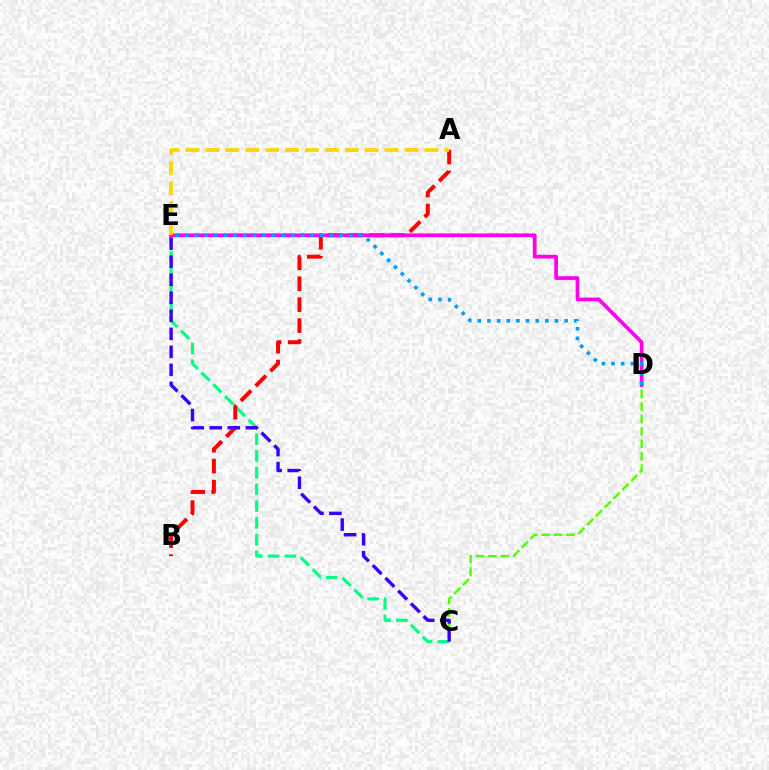{('C', 'E'): [{'color': '#00ff86', 'line_style': 'dashed', 'thickness': 2.27}, {'color': '#3700ff', 'line_style': 'dashed', 'thickness': 2.45}], ('C', 'D'): [{'color': '#4fff00', 'line_style': 'dashed', 'thickness': 1.69}], ('A', 'B'): [{'color': '#ff0000', 'line_style': 'dashed', 'thickness': 2.85}], ('D', 'E'): [{'color': '#ff00ed', 'line_style': 'solid', 'thickness': 2.68}, {'color': '#009eff', 'line_style': 'dotted', 'thickness': 2.62}], ('A', 'E'): [{'color': '#ffd500', 'line_style': 'dashed', 'thickness': 2.7}]}